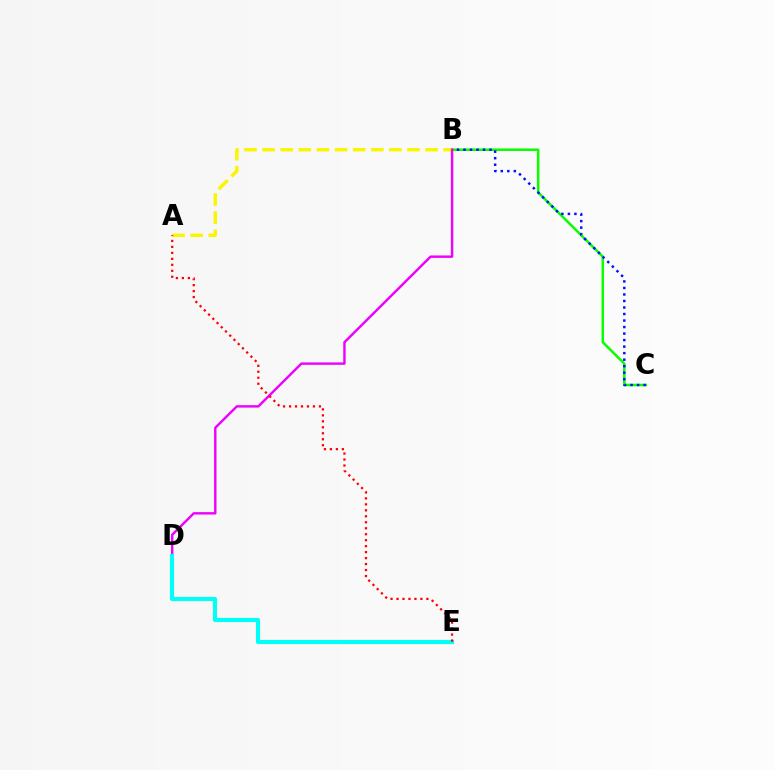{('B', 'C'): [{'color': '#08ff00', 'line_style': 'solid', 'thickness': 1.81}, {'color': '#0010ff', 'line_style': 'dotted', 'thickness': 1.77}], ('A', 'B'): [{'color': '#fcf500', 'line_style': 'dashed', 'thickness': 2.46}], ('B', 'D'): [{'color': '#ee00ff', 'line_style': 'solid', 'thickness': 1.74}], ('D', 'E'): [{'color': '#00fff6', 'line_style': 'solid', 'thickness': 2.96}], ('A', 'E'): [{'color': '#ff0000', 'line_style': 'dotted', 'thickness': 1.62}]}